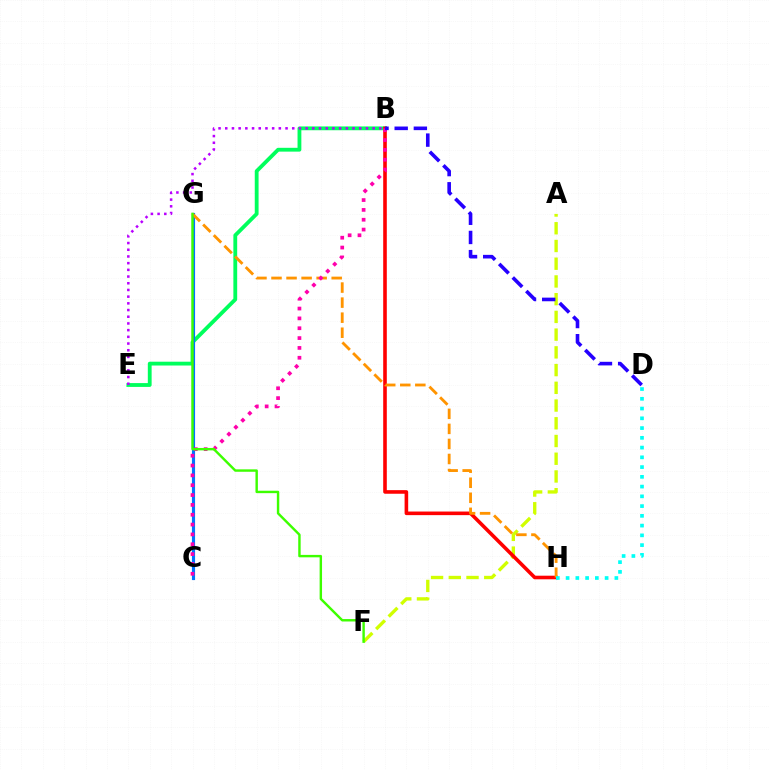{('B', 'E'): [{'color': '#00ff5c', 'line_style': 'solid', 'thickness': 2.75}, {'color': '#b900ff', 'line_style': 'dotted', 'thickness': 1.82}], ('A', 'F'): [{'color': '#d1ff00', 'line_style': 'dashed', 'thickness': 2.41}], ('C', 'G'): [{'color': '#0074ff', 'line_style': 'solid', 'thickness': 2.27}], ('B', 'H'): [{'color': '#ff0000', 'line_style': 'solid', 'thickness': 2.59}], ('G', 'H'): [{'color': '#ff9400', 'line_style': 'dashed', 'thickness': 2.04}], ('B', 'C'): [{'color': '#ff00ac', 'line_style': 'dotted', 'thickness': 2.67}], ('B', 'D'): [{'color': '#2500ff', 'line_style': 'dashed', 'thickness': 2.61}], ('D', 'H'): [{'color': '#00fff6', 'line_style': 'dotted', 'thickness': 2.65}], ('F', 'G'): [{'color': '#3dff00', 'line_style': 'solid', 'thickness': 1.74}]}